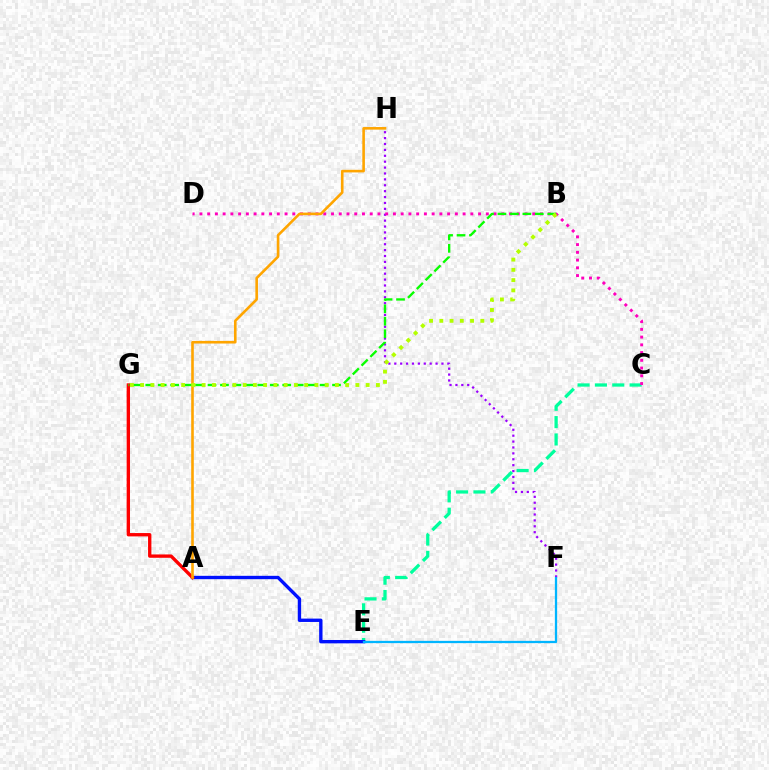{('C', 'E'): [{'color': '#00ff9d', 'line_style': 'dashed', 'thickness': 2.36}], ('F', 'H'): [{'color': '#9b00ff', 'line_style': 'dotted', 'thickness': 1.6}], ('A', 'E'): [{'color': '#0010ff', 'line_style': 'solid', 'thickness': 2.42}], ('C', 'D'): [{'color': '#ff00bd', 'line_style': 'dotted', 'thickness': 2.1}], ('A', 'G'): [{'color': '#ff0000', 'line_style': 'solid', 'thickness': 2.41}], ('A', 'H'): [{'color': '#ffa500', 'line_style': 'solid', 'thickness': 1.88}], ('E', 'F'): [{'color': '#00b5ff', 'line_style': 'solid', 'thickness': 1.64}], ('B', 'G'): [{'color': '#08ff00', 'line_style': 'dashed', 'thickness': 1.69}, {'color': '#b3ff00', 'line_style': 'dotted', 'thickness': 2.79}]}